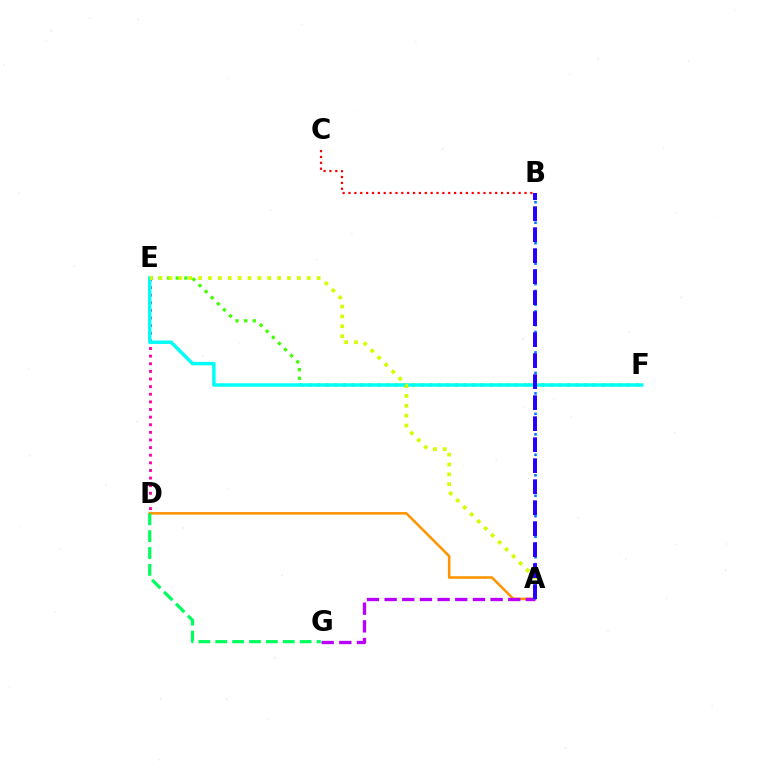{('B', 'C'): [{'color': '#ff0000', 'line_style': 'dotted', 'thickness': 1.59}], ('E', 'F'): [{'color': '#3dff00', 'line_style': 'dotted', 'thickness': 2.34}, {'color': '#00fff6', 'line_style': 'solid', 'thickness': 2.5}], ('D', 'E'): [{'color': '#ff00ac', 'line_style': 'dotted', 'thickness': 2.07}], ('A', 'D'): [{'color': '#ff9400', 'line_style': 'solid', 'thickness': 1.83}], ('A', 'G'): [{'color': '#b900ff', 'line_style': 'dashed', 'thickness': 2.4}], ('A', 'B'): [{'color': '#0074ff', 'line_style': 'dotted', 'thickness': 1.86}, {'color': '#2500ff', 'line_style': 'dashed', 'thickness': 2.85}], ('D', 'G'): [{'color': '#00ff5c', 'line_style': 'dashed', 'thickness': 2.29}], ('A', 'E'): [{'color': '#d1ff00', 'line_style': 'dotted', 'thickness': 2.68}]}